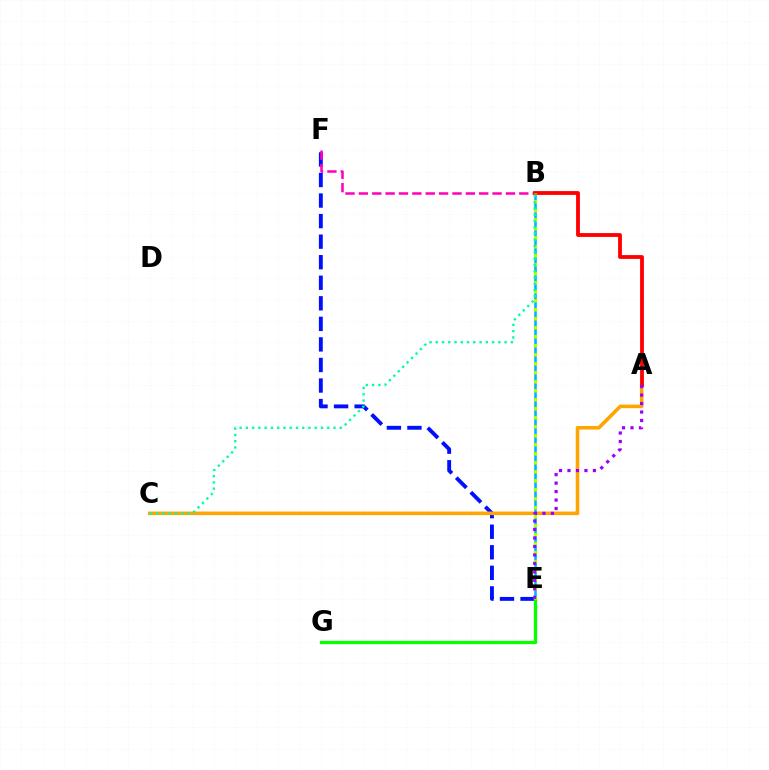{('E', 'F'): [{'color': '#0010ff', 'line_style': 'dashed', 'thickness': 2.79}], ('A', 'C'): [{'color': '#ffa500', 'line_style': 'solid', 'thickness': 2.57}], ('B', 'F'): [{'color': '#ff00bd', 'line_style': 'dashed', 'thickness': 1.82}], ('B', 'E'): [{'color': '#00b5ff', 'line_style': 'solid', 'thickness': 1.88}, {'color': '#b3ff00', 'line_style': 'dotted', 'thickness': 2.45}], ('E', 'G'): [{'color': '#08ff00', 'line_style': 'solid', 'thickness': 2.37}], ('A', 'B'): [{'color': '#ff0000', 'line_style': 'solid', 'thickness': 2.74}], ('A', 'E'): [{'color': '#9b00ff', 'line_style': 'dotted', 'thickness': 2.3}], ('B', 'C'): [{'color': '#00ff9d', 'line_style': 'dotted', 'thickness': 1.7}]}